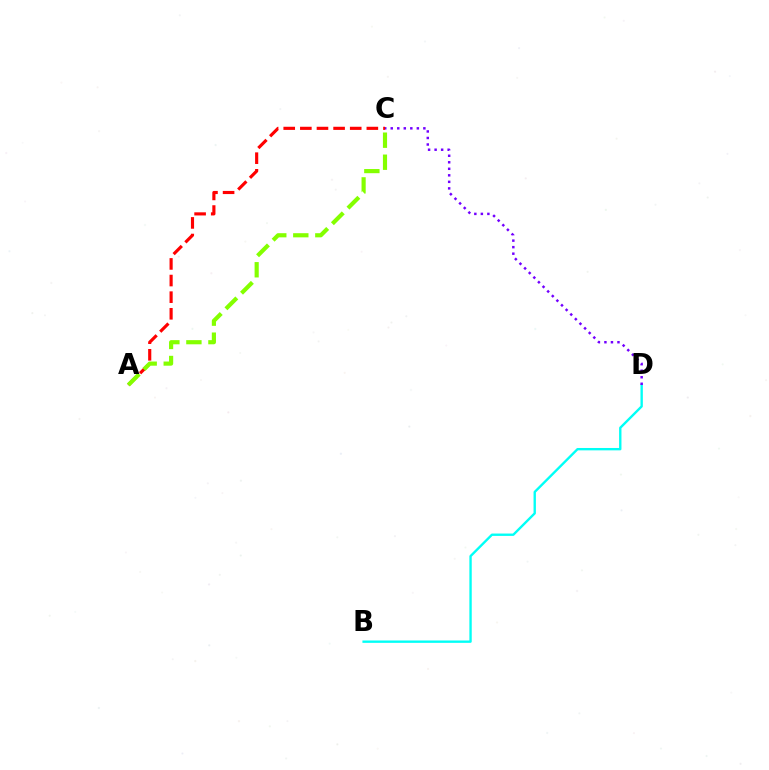{('B', 'D'): [{'color': '#00fff6', 'line_style': 'solid', 'thickness': 1.7}], ('A', 'C'): [{'color': '#ff0000', 'line_style': 'dashed', 'thickness': 2.26}, {'color': '#84ff00', 'line_style': 'dashed', 'thickness': 2.99}], ('C', 'D'): [{'color': '#7200ff', 'line_style': 'dotted', 'thickness': 1.77}]}